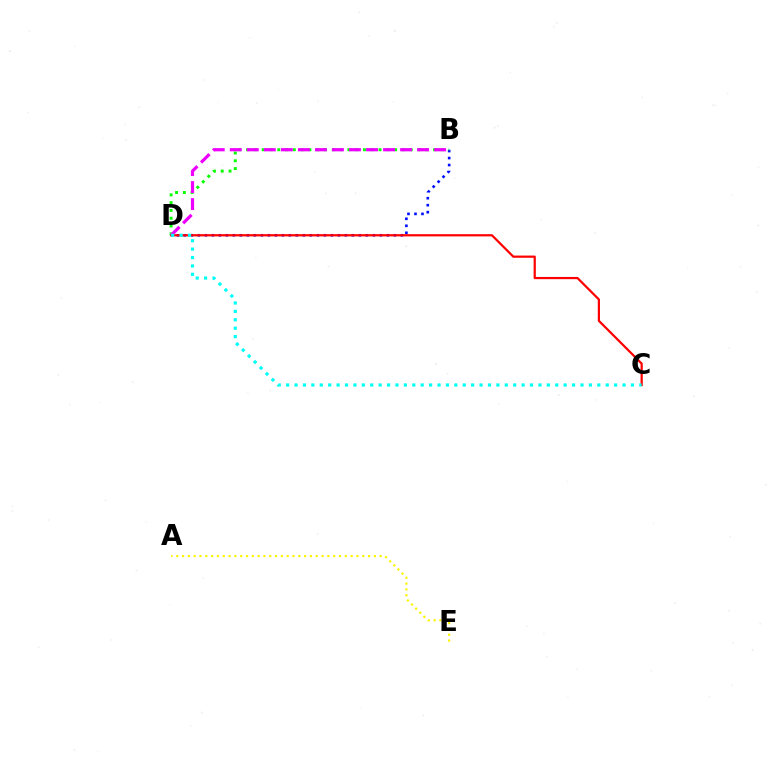{('B', 'D'): [{'color': '#0010ff', 'line_style': 'dotted', 'thickness': 1.9}, {'color': '#08ff00', 'line_style': 'dotted', 'thickness': 2.12}, {'color': '#ee00ff', 'line_style': 'dashed', 'thickness': 2.31}], ('C', 'D'): [{'color': '#ff0000', 'line_style': 'solid', 'thickness': 1.6}, {'color': '#00fff6', 'line_style': 'dotted', 'thickness': 2.28}], ('A', 'E'): [{'color': '#fcf500', 'line_style': 'dotted', 'thickness': 1.58}]}